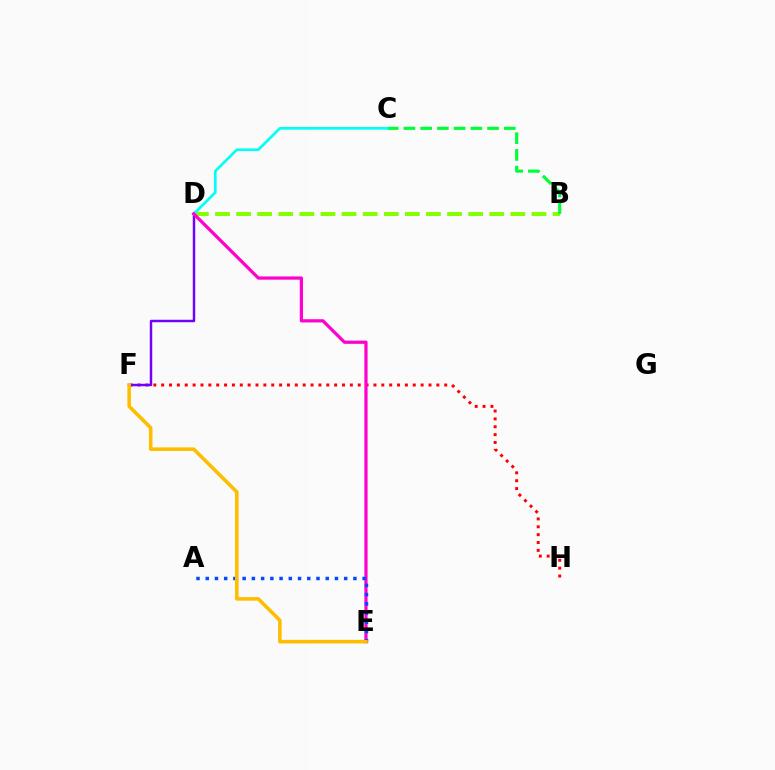{('F', 'H'): [{'color': '#ff0000', 'line_style': 'dotted', 'thickness': 2.14}], ('B', 'D'): [{'color': '#84ff00', 'line_style': 'dashed', 'thickness': 2.87}], ('D', 'F'): [{'color': '#7200ff', 'line_style': 'solid', 'thickness': 1.76}], ('B', 'C'): [{'color': '#00ff39', 'line_style': 'dashed', 'thickness': 2.27}], ('C', 'D'): [{'color': '#00fff6', 'line_style': 'solid', 'thickness': 1.94}], ('D', 'E'): [{'color': '#ff00cf', 'line_style': 'solid', 'thickness': 2.33}], ('A', 'E'): [{'color': '#004bff', 'line_style': 'dotted', 'thickness': 2.51}], ('E', 'F'): [{'color': '#ffbd00', 'line_style': 'solid', 'thickness': 2.57}]}